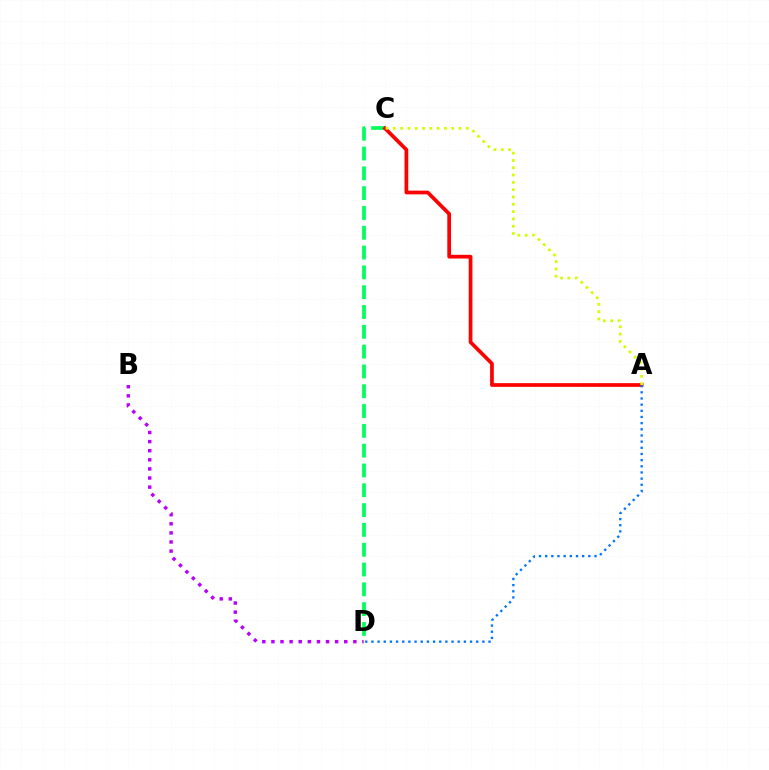{('C', 'D'): [{'color': '#00ff5c', 'line_style': 'dashed', 'thickness': 2.69}], ('A', 'C'): [{'color': '#ff0000', 'line_style': 'solid', 'thickness': 2.67}, {'color': '#d1ff00', 'line_style': 'dotted', 'thickness': 1.98}], ('A', 'D'): [{'color': '#0074ff', 'line_style': 'dotted', 'thickness': 1.67}], ('B', 'D'): [{'color': '#b900ff', 'line_style': 'dotted', 'thickness': 2.47}]}